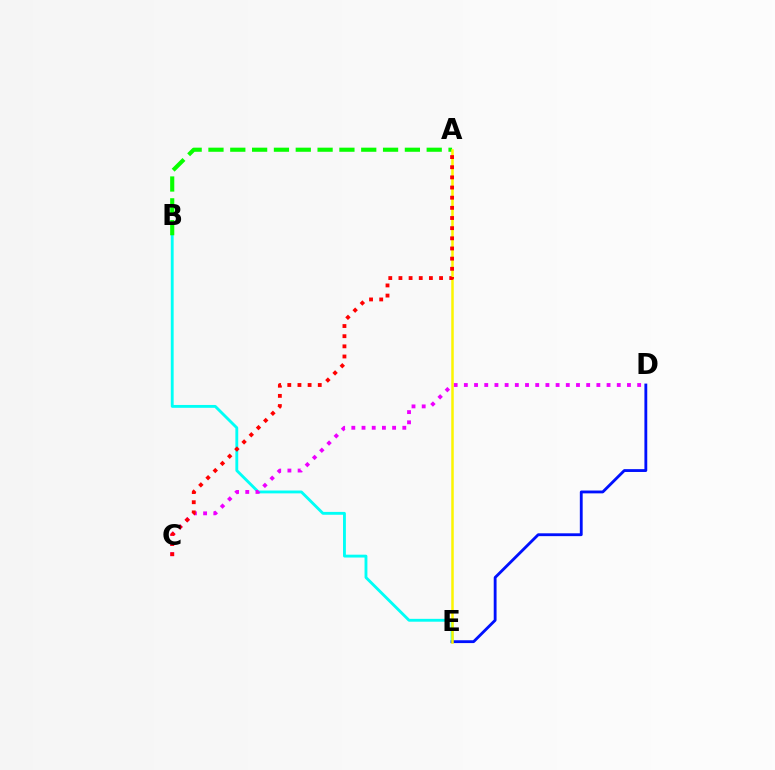{('B', 'E'): [{'color': '#00fff6', 'line_style': 'solid', 'thickness': 2.05}], ('C', 'D'): [{'color': '#ee00ff', 'line_style': 'dotted', 'thickness': 2.77}], ('D', 'E'): [{'color': '#0010ff', 'line_style': 'solid', 'thickness': 2.04}], ('A', 'B'): [{'color': '#08ff00', 'line_style': 'dashed', 'thickness': 2.96}], ('A', 'E'): [{'color': '#fcf500', 'line_style': 'solid', 'thickness': 1.8}], ('A', 'C'): [{'color': '#ff0000', 'line_style': 'dotted', 'thickness': 2.76}]}